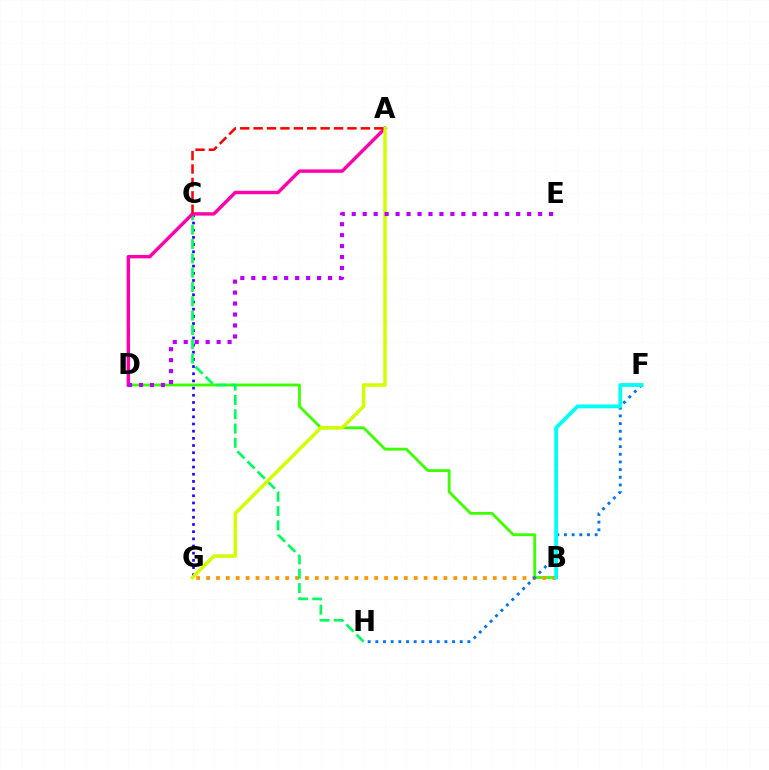{('B', 'D'): [{'color': '#3dff00', 'line_style': 'solid', 'thickness': 2.03}], ('C', 'G'): [{'color': '#2500ff', 'line_style': 'dotted', 'thickness': 1.95}], ('B', 'G'): [{'color': '#ff9400', 'line_style': 'dotted', 'thickness': 2.69}], ('C', 'H'): [{'color': '#00ff5c', 'line_style': 'dashed', 'thickness': 1.95}], ('A', 'D'): [{'color': '#ff00ac', 'line_style': 'solid', 'thickness': 2.46}], ('F', 'H'): [{'color': '#0074ff', 'line_style': 'dotted', 'thickness': 2.08}], ('B', 'F'): [{'color': '#00fff6', 'line_style': 'solid', 'thickness': 2.75}], ('A', 'G'): [{'color': '#d1ff00', 'line_style': 'solid', 'thickness': 2.53}], ('A', 'C'): [{'color': '#ff0000', 'line_style': 'dashed', 'thickness': 1.82}], ('D', 'E'): [{'color': '#b900ff', 'line_style': 'dotted', 'thickness': 2.98}]}